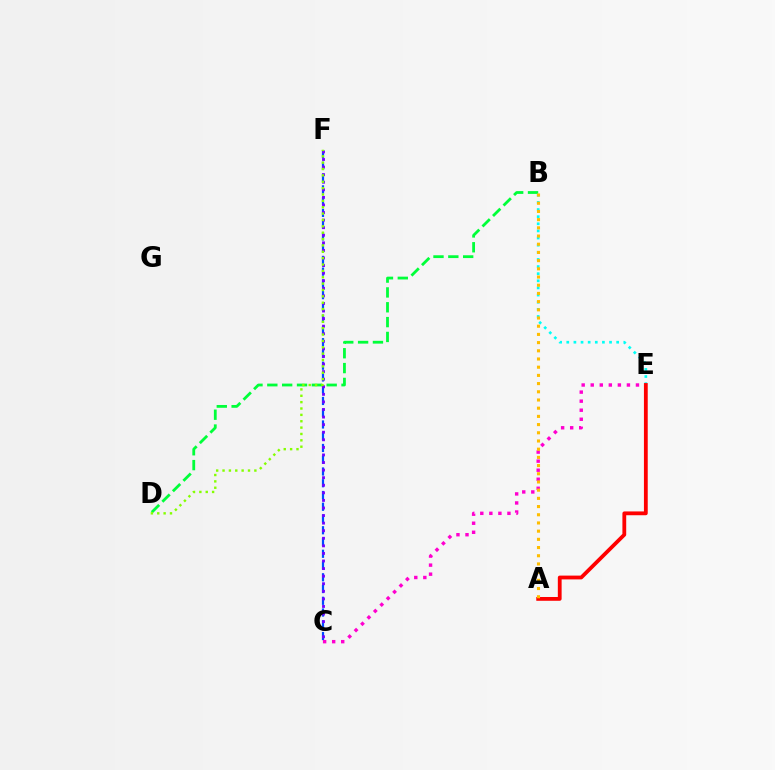{('B', 'D'): [{'color': '#00ff39', 'line_style': 'dashed', 'thickness': 2.02}], ('C', 'F'): [{'color': '#004bff', 'line_style': 'dashed', 'thickness': 1.6}, {'color': '#7200ff', 'line_style': 'dotted', 'thickness': 2.06}], ('B', 'E'): [{'color': '#00fff6', 'line_style': 'dotted', 'thickness': 1.94}], ('D', 'F'): [{'color': '#84ff00', 'line_style': 'dotted', 'thickness': 1.73}], ('C', 'E'): [{'color': '#ff00cf', 'line_style': 'dotted', 'thickness': 2.46}], ('A', 'E'): [{'color': '#ff0000', 'line_style': 'solid', 'thickness': 2.73}], ('A', 'B'): [{'color': '#ffbd00', 'line_style': 'dotted', 'thickness': 2.23}]}